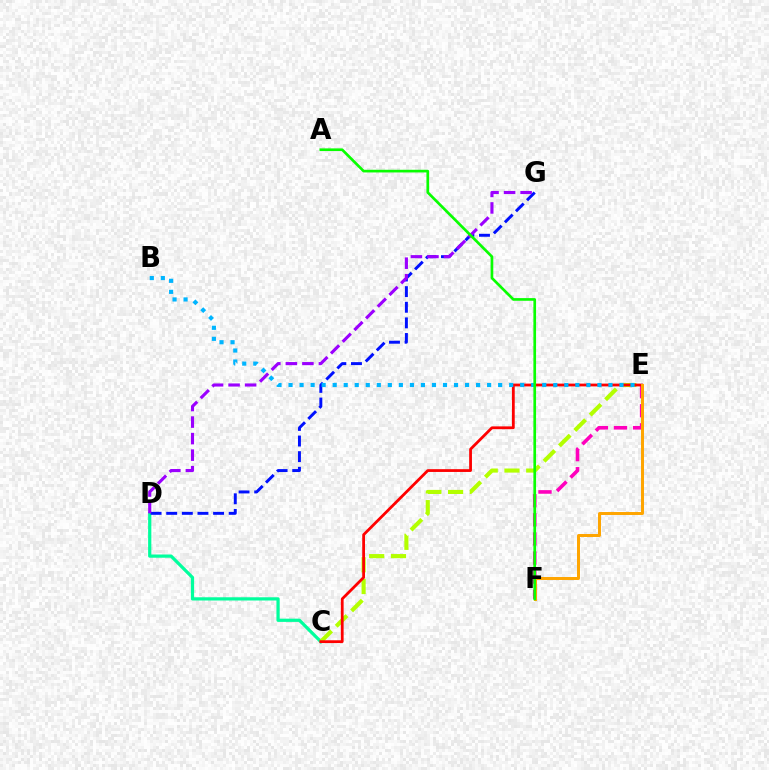{('C', 'D'): [{'color': '#00ff9d', 'line_style': 'solid', 'thickness': 2.32}], ('E', 'F'): [{'color': '#ff00bd', 'line_style': 'dashed', 'thickness': 2.59}, {'color': '#ffa500', 'line_style': 'solid', 'thickness': 2.14}], ('C', 'E'): [{'color': '#b3ff00', 'line_style': 'dashed', 'thickness': 2.96}, {'color': '#ff0000', 'line_style': 'solid', 'thickness': 2.01}], ('D', 'G'): [{'color': '#0010ff', 'line_style': 'dashed', 'thickness': 2.12}, {'color': '#9b00ff', 'line_style': 'dashed', 'thickness': 2.25}], ('B', 'E'): [{'color': '#00b5ff', 'line_style': 'dotted', 'thickness': 3.0}], ('A', 'F'): [{'color': '#08ff00', 'line_style': 'solid', 'thickness': 1.93}]}